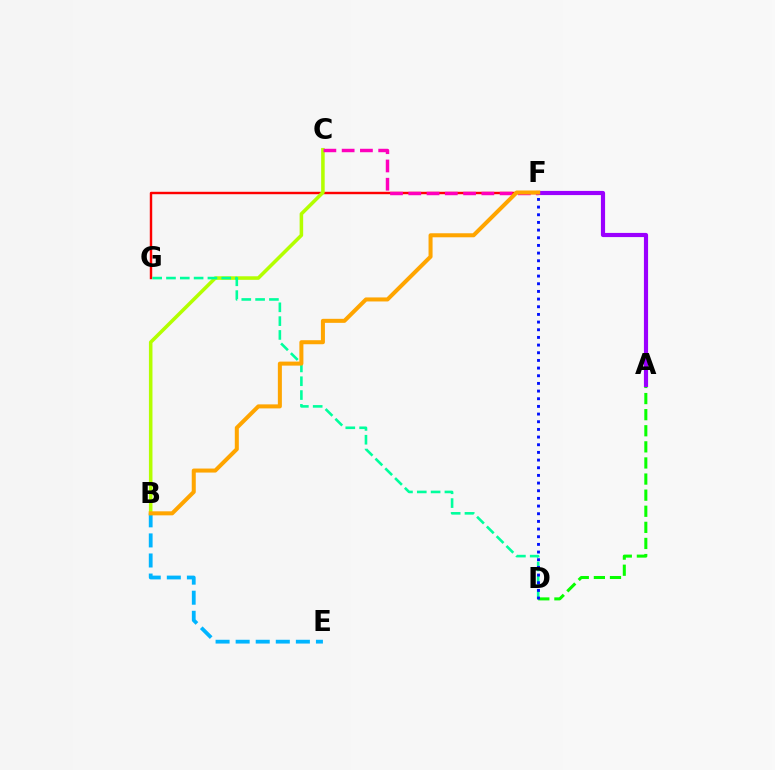{('B', 'E'): [{'color': '#00b5ff', 'line_style': 'dashed', 'thickness': 2.73}], ('F', 'G'): [{'color': '#ff0000', 'line_style': 'solid', 'thickness': 1.74}], ('A', 'D'): [{'color': '#08ff00', 'line_style': 'dashed', 'thickness': 2.19}], ('B', 'C'): [{'color': '#b3ff00', 'line_style': 'solid', 'thickness': 2.55}], ('A', 'F'): [{'color': '#9b00ff', 'line_style': 'solid', 'thickness': 3.0}], ('D', 'G'): [{'color': '#00ff9d', 'line_style': 'dashed', 'thickness': 1.88}], ('C', 'F'): [{'color': '#ff00bd', 'line_style': 'dashed', 'thickness': 2.48}], ('B', 'F'): [{'color': '#ffa500', 'line_style': 'solid', 'thickness': 2.9}], ('D', 'F'): [{'color': '#0010ff', 'line_style': 'dotted', 'thickness': 2.08}]}